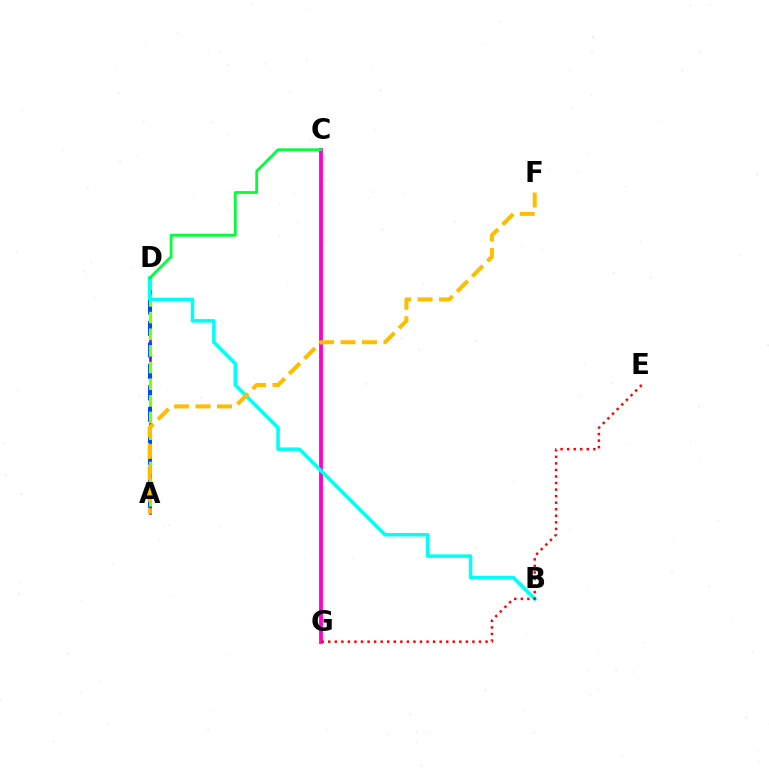{('C', 'G'): [{'color': '#ff00cf', 'line_style': 'solid', 'thickness': 2.77}], ('A', 'D'): [{'color': '#7200ff', 'line_style': 'solid', 'thickness': 1.83}, {'color': '#004bff', 'line_style': 'dashed', 'thickness': 2.92}, {'color': '#84ff00', 'line_style': 'dashed', 'thickness': 2.26}], ('B', 'D'): [{'color': '#00fff6', 'line_style': 'solid', 'thickness': 2.54}], ('A', 'F'): [{'color': '#ffbd00', 'line_style': 'dashed', 'thickness': 2.91}], ('C', 'D'): [{'color': '#00ff39', 'line_style': 'solid', 'thickness': 2.01}], ('E', 'G'): [{'color': '#ff0000', 'line_style': 'dotted', 'thickness': 1.78}]}